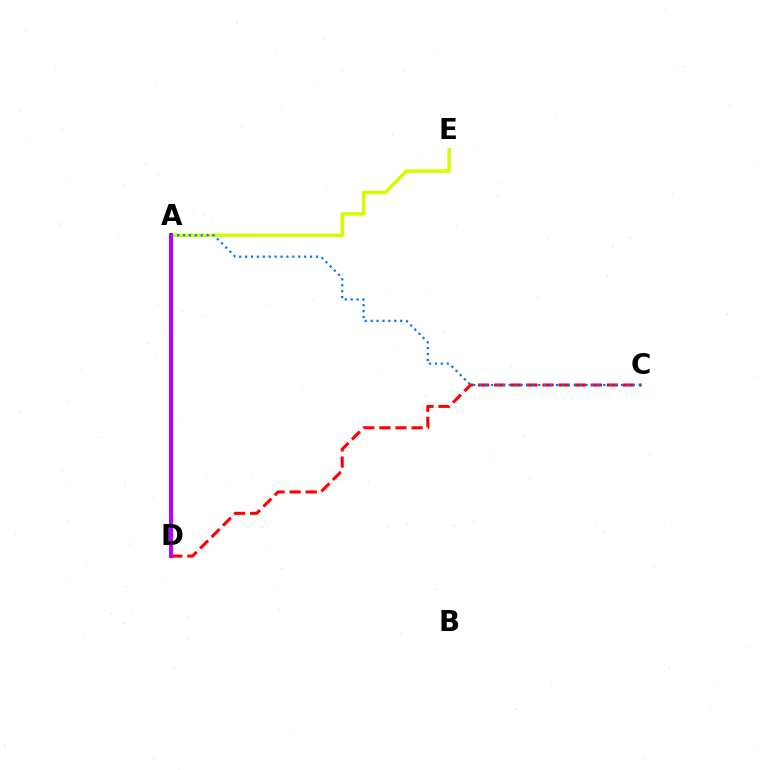{('C', 'D'): [{'color': '#ff0000', 'line_style': 'dashed', 'thickness': 2.19}], ('A', 'D'): [{'color': '#00ff5c', 'line_style': 'solid', 'thickness': 2.69}, {'color': '#b900ff', 'line_style': 'solid', 'thickness': 2.88}], ('A', 'E'): [{'color': '#d1ff00', 'line_style': 'solid', 'thickness': 2.55}], ('A', 'C'): [{'color': '#0074ff', 'line_style': 'dotted', 'thickness': 1.61}]}